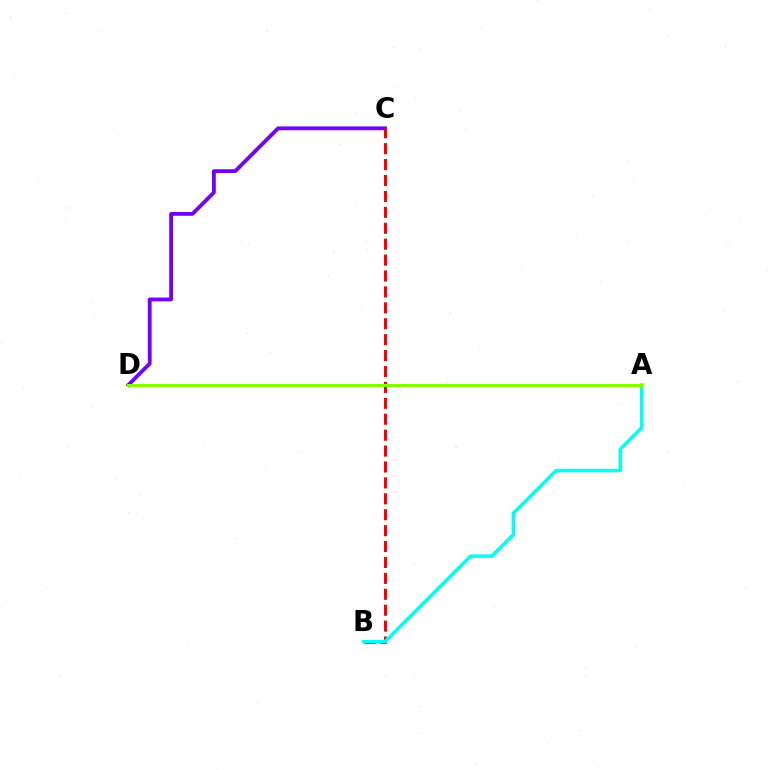{('C', 'D'): [{'color': '#7200ff', 'line_style': 'solid', 'thickness': 2.74}], ('B', 'C'): [{'color': '#ff0000', 'line_style': 'dashed', 'thickness': 2.16}], ('A', 'B'): [{'color': '#00fff6', 'line_style': 'solid', 'thickness': 2.5}], ('A', 'D'): [{'color': '#84ff00', 'line_style': 'solid', 'thickness': 2.16}]}